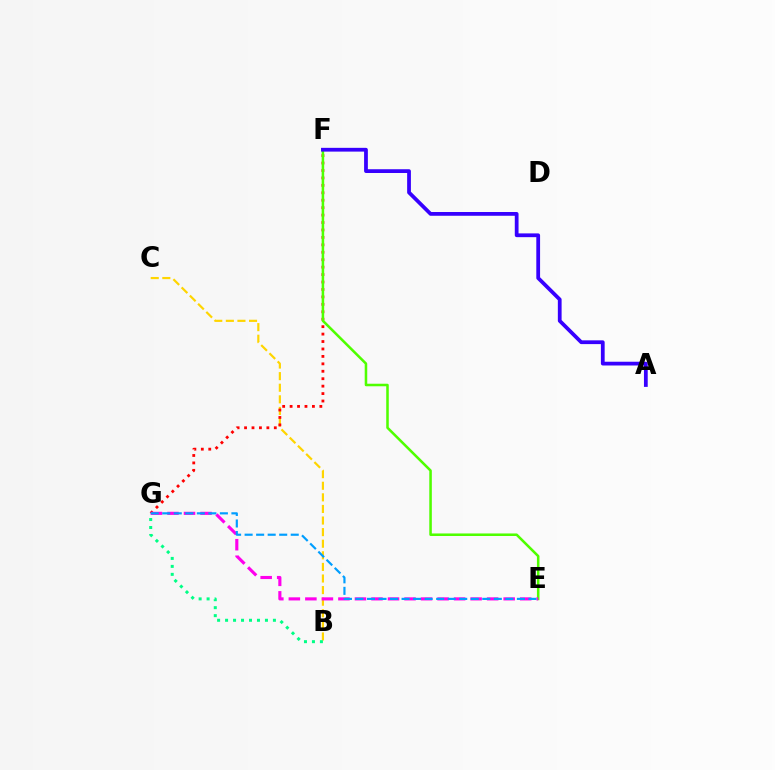{('B', 'C'): [{'color': '#ffd500', 'line_style': 'dashed', 'thickness': 1.57}], ('F', 'G'): [{'color': '#ff0000', 'line_style': 'dotted', 'thickness': 2.02}], ('E', 'F'): [{'color': '#4fff00', 'line_style': 'solid', 'thickness': 1.83}], ('A', 'F'): [{'color': '#3700ff', 'line_style': 'solid', 'thickness': 2.71}], ('E', 'G'): [{'color': '#ff00ed', 'line_style': 'dashed', 'thickness': 2.24}, {'color': '#009eff', 'line_style': 'dashed', 'thickness': 1.57}], ('B', 'G'): [{'color': '#00ff86', 'line_style': 'dotted', 'thickness': 2.17}]}